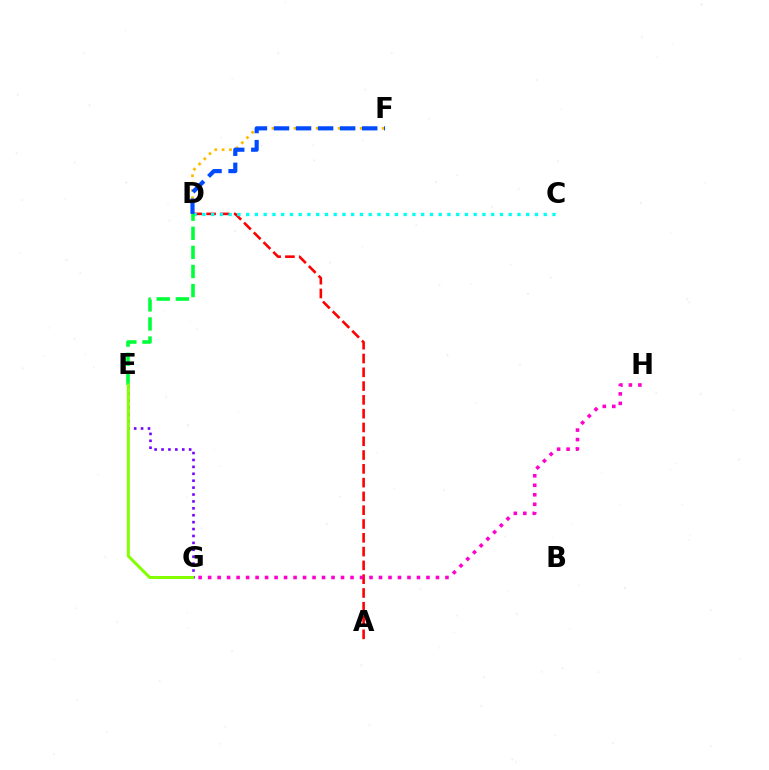{('D', 'F'): [{'color': '#ffbd00', 'line_style': 'dotted', 'thickness': 2.0}, {'color': '#004bff', 'line_style': 'dashed', 'thickness': 2.99}], ('A', 'D'): [{'color': '#ff0000', 'line_style': 'dashed', 'thickness': 1.87}], ('G', 'H'): [{'color': '#ff00cf', 'line_style': 'dotted', 'thickness': 2.58}], ('E', 'G'): [{'color': '#7200ff', 'line_style': 'dotted', 'thickness': 1.88}, {'color': '#84ff00', 'line_style': 'solid', 'thickness': 2.16}], ('C', 'D'): [{'color': '#00fff6', 'line_style': 'dotted', 'thickness': 2.38}], ('D', 'E'): [{'color': '#00ff39', 'line_style': 'dashed', 'thickness': 2.59}]}